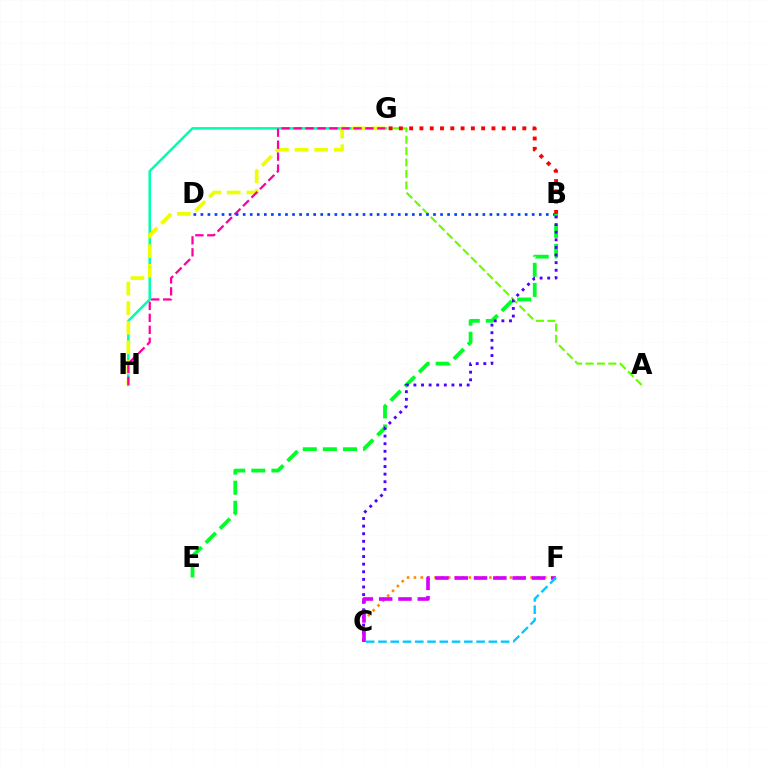{('A', 'G'): [{'color': '#66ff00', 'line_style': 'dashed', 'thickness': 1.55}], ('G', 'H'): [{'color': '#00ffaf', 'line_style': 'solid', 'thickness': 1.82}, {'color': '#eeff00', 'line_style': 'dashed', 'thickness': 2.66}, {'color': '#ff00a0', 'line_style': 'dashed', 'thickness': 1.63}], ('B', 'D'): [{'color': '#003fff', 'line_style': 'dotted', 'thickness': 1.92}], ('C', 'F'): [{'color': '#ff8800', 'line_style': 'dotted', 'thickness': 1.86}, {'color': '#d600ff', 'line_style': 'dashed', 'thickness': 2.62}, {'color': '#00c7ff', 'line_style': 'dashed', 'thickness': 1.67}], ('B', 'E'): [{'color': '#00ff27', 'line_style': 'dashed', 'thickness': 2.73}], ('B', 'C'): [{'color': '#4f00ff', 'line_style': 'dotted', 'thickness': 2.07}], ('B', 'G'): [{'color': '#ff0000', 'line_style': 'dotted', 'thickness': 2.8}]}